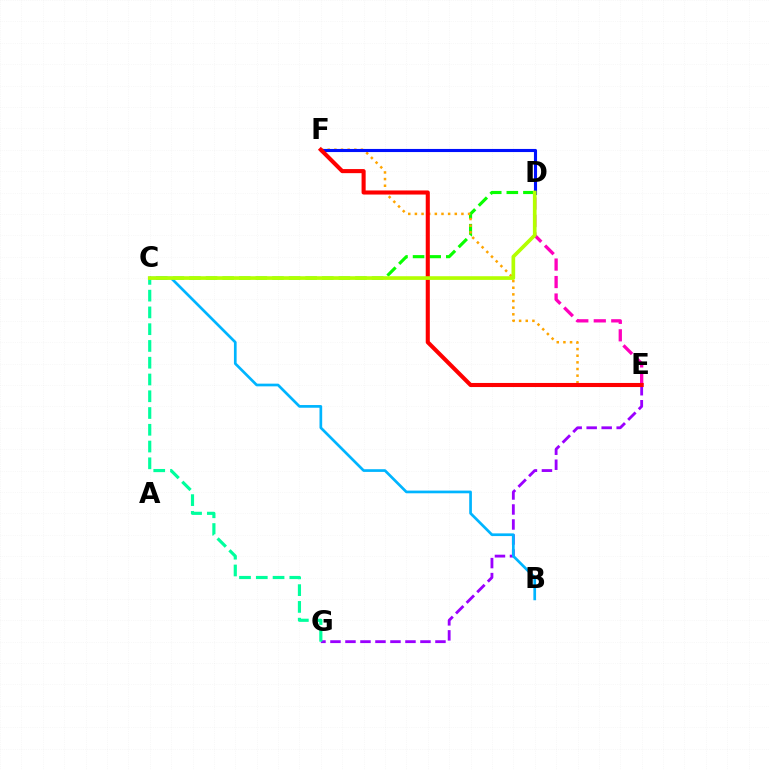{('C', 'D'): [{'color': '#08ff00', 'line_style': 'dashed', 'thickness': 2.26}, {'color': '#b3ff00', 'line_style': 'solid', 'thickness': 2.65}], ('E', 'F'): [{'color': '#ffa500', 'line_style': 'dotted', 'thickness': 1.81}, {'color': '#ff0000', 'line_style': 'solid', 'thickness': 2.94}], ('E', 'G'): [{'color': '#9b00ff', 'line_style': 'dashed', 'thickness': 2.04}], ('D', 'F'): [{'color': '#0010ff', 'line_style': 'solid', 'thickness': 2.23}], ('C', 'G'): [{'color': '#00ff9d', 'line_style': 'dashed', 'thickness': 2.28}], ('B', 'C'): [{'color': '#00b5ff', 'line_style': 'solid', 'thickness': 1.94}], ('D', 'E'): [{'color': '#ff00bd', 'line_style': 'dashed', 'thickness': 2.38}]}